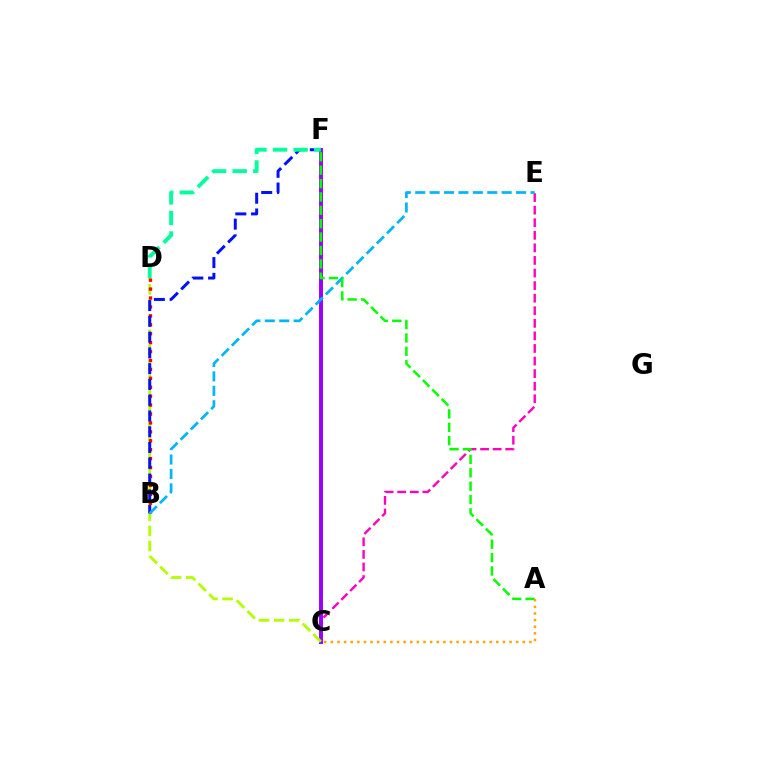{('C', 'E'): [{'color': '#ff00bd', 'line_style': 'dashed', 'thickness': 1.71}], ('C', 'F'): [{'color': '#9b00ff', 'line_style': 'solid', 'thickness': 2.84}], ('C', 'D'): [{'color': '#b3ff00', 'line_style': 'dashed', 'thickness': 2.05}], ('B', 'D'): [{'color': '#ff0000', 'line_style': 'dotted', 'thickness': 2.42}], ('B', 'F'): [{'color': '#0010ff', 'line_style': 'dashed', 'thickness': 2.14}], ('B', 'E'): [{'color': '#00b5ff', 'line_style': 'dashed', 'thickness': 1.96}], ('D', 'F'): [{'color': '#00ff9d', 'line_style': 'dashed', 'thickness': 2.8}], ('A', 'F'): [{'color': '#08ff00', 'line_style': 'dashed', 'thickness': 1.82}], ('A', 'C'): [{'color': '#ffa500', 'line_style': 'dotted', 'thickness': 1.8}]}